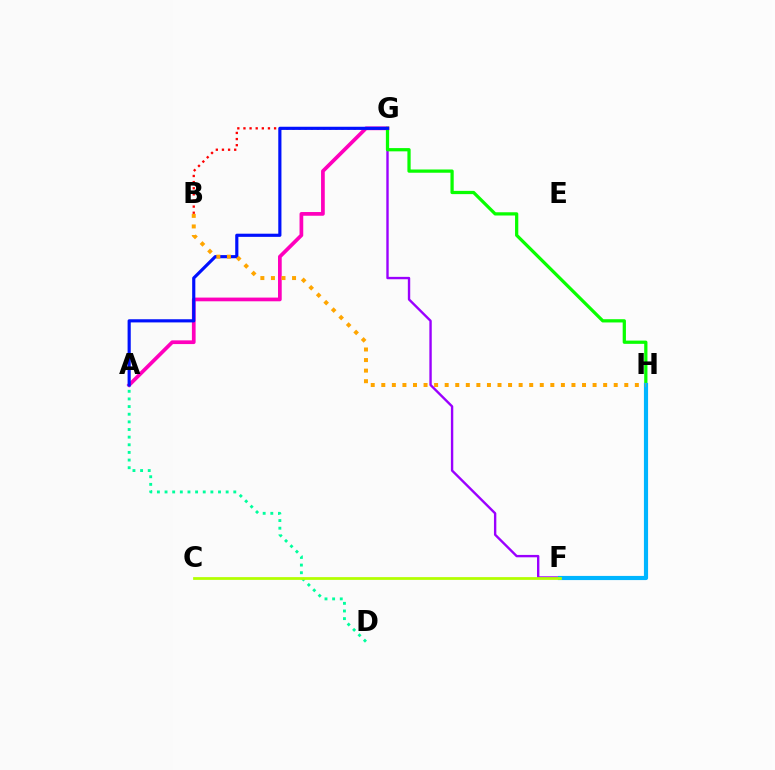{('A', 'G'): [{'color': '#ff00bd', 'line_style': 'solid', 'thickness': 2.67}, {'color': '#0010ff', 'line_style': 'solid', 'thickness': 2.27}], ('F', 'G'): [{'color': '#9b00ff', 'line_style': 'solid', 'thickness': 1.72}], ('B', 'G'): [{'color': '#ff0000', 'line_style': 'dotted', 'thickness': 1.66}], ('A', 'D'): [{'color': '#00ff9d', 'line_style': 'dotted', 'thickness': 2.08}], ('G', 'H'): [{'color': '#08ff00', 'line_style': 'solid', 'thickness': 2.34}], ('F', 'H'): [{'color': '#00b5ff', 'line_style': 'solid', 'thickness': 2.99}], ('C', 'F'): [{'color': '#b3ff00', 'line_style': 'solid', 'thickness': 1.99}], ('B', 'H'): [{'color': '#ffa500', 'line_style': 'dotted', 'thickness': 2.87}]}